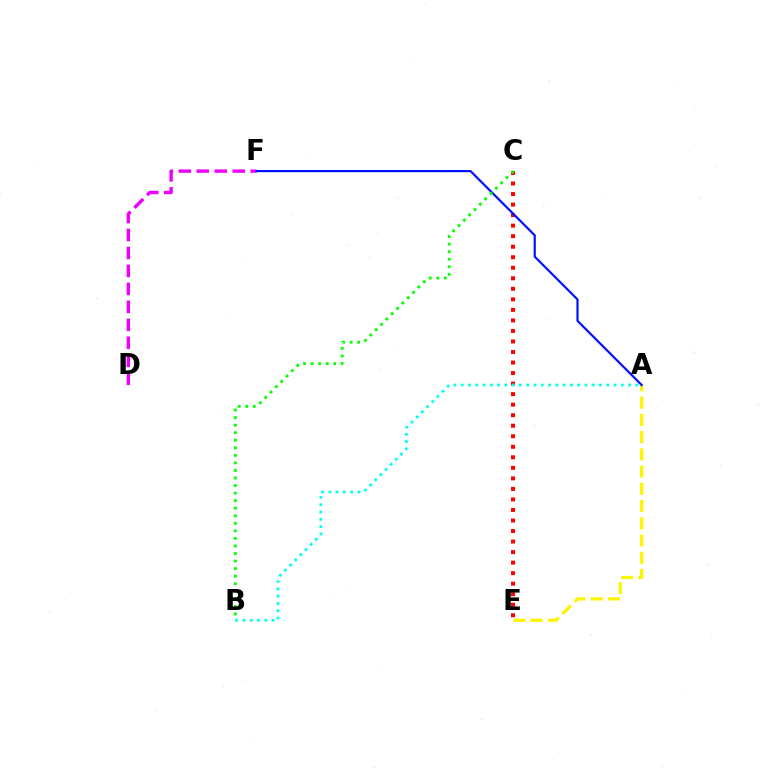{('C', 'E'): [{'color': '#ff0000', 'line_style': 'dotted', 'thickness': 2.86}], ('A', 'B'): [{'color': '#00fff6', 'line_style': 'dotted', 'thickness': 1.98}], ('A', 'E'): [{'color': '#fcf500', 'line_style': 'dashed', 'thickness': 2.34}], ('D', 'F'): [{'color': '#ee00ff', 'line_style': 'dashed', 'thickness': 2.44}], ('A', 'F'): [{'color': '#0010ff', 'line_style': 'solid', 'thickness': 1.57}], ('B', 'C'): [{'color': '#08ff00', 'line_style': 'dotted', 'thickness': 2.05}]}